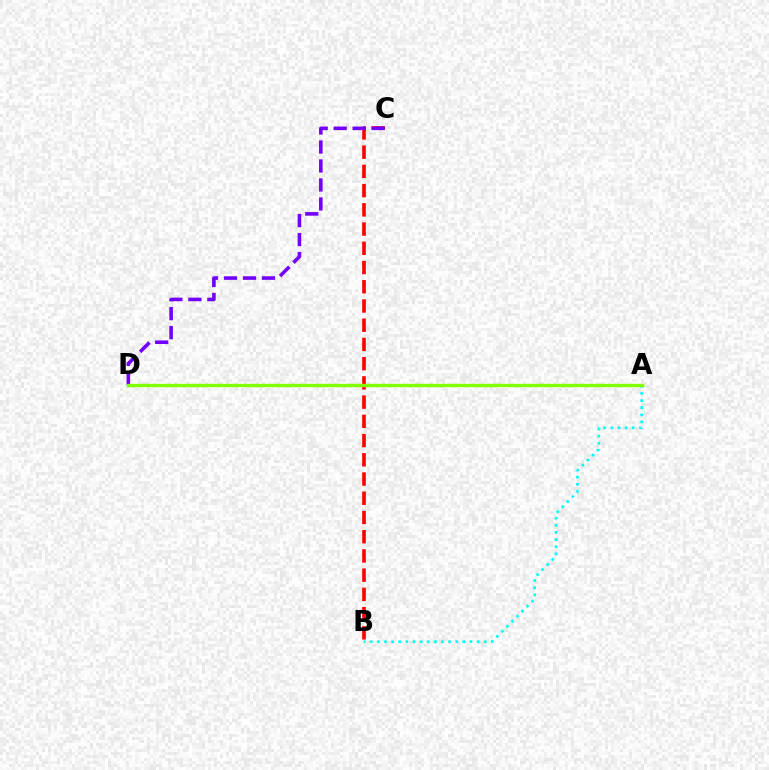{('A', 'B'): [{'color': '#00fff6', 'line_style': 'dotted', 'thickness': 1.94}], ('B', 'C'): [{'color': '#ff0000', 'line_style': 'dashed', 'thickness': 2.61}], ('C', 'D'): [{'color': '#7200ff', 'line_style': 'dashed', 'thickness': 2.58}], ('A', 'D'): [{'color': '#84ff00', 'line_style': 'solid', 'thickness': 2.43}]}